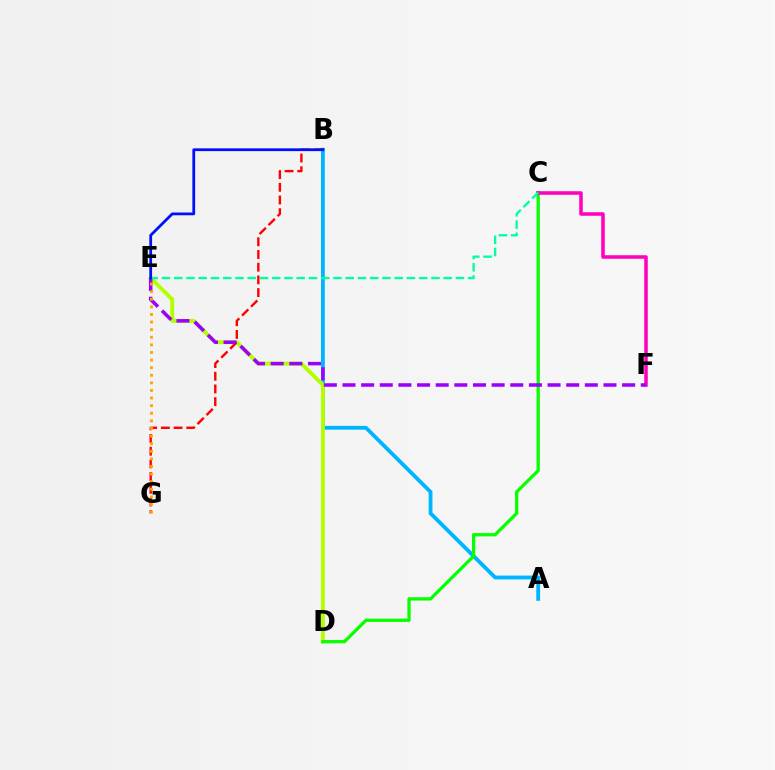{('A', 'B'): [{'color': '#00b5ff', 'line_style': 'solid', 'thickness': 2.74}], ('D', 'E'): [{'color': '#b3ff00', 'line_style': 'solid', 'thickness': 2.82}], ('C', 'D'): [{'color': '#08ff00', 'line_style': 'solid', 'thickness': 2.36}], ('B', 'G'): [{'color': '#ff0000', 'line_style': 'dashed', 'thickness': 1.72}], ('C', 'F'): [{'color': '#ff00bd', 'line_style': 'solid', 'thickness': 2.55}], ('E', 'F'): [{'color': '#9b00ff', 'line_style': 'dashed', 'thickness': 2.53}], ('C', 'E'): [{'color': '#00ff9d', 'line_style': 'dashed', 'thickness': 1.66}], ('E', 'G'): [{'color': '#ffa500', 'line_style': 'dotted', 'thickness': 2.06}], ('B', 'E'): [{'color': '#0010ff', 'line_style': 'solid', 'thickness': 2.0}]}